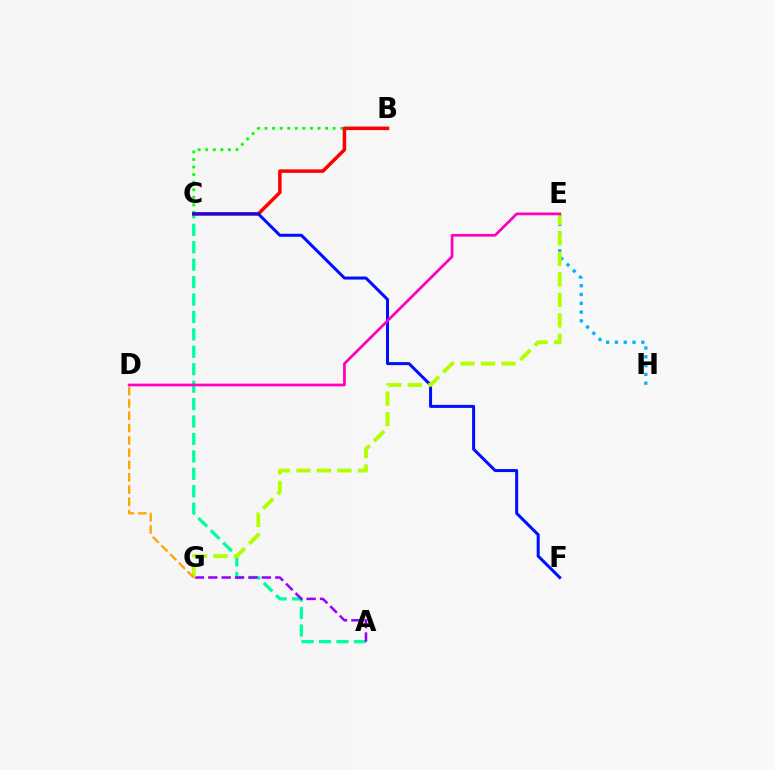{('A', 'C'): [{'color': '#00ff9d', 'line_style': 'dashed', 'thickness': 2.37}], ('B', 'C'): [{'color': '#08ff00', 'line_style': 'dotted', 'thickness': 2.06}, {'color': '#ff0000', 'line_style': 'solid', 'thickness': 2.52}], ('E', 'H'): [{'color': '#00b5ff', 'line_style': 'dotted', 'thickness': 2.39}], ('A', 'G'): [{'color': '#9b00ff', 'line_style': 'dashed', 'thickness': 1.82}], ('C', 'F'): [{'color': '#0010ff', 'line_style': 'solid', 'thickness': 2.17}], ('E', 'G'): [{'color': '#b3ff00', 'line_style': 'dashed', 'thickness': 2.78}], ('D', 'G'): [{'color': '#ffa500', 'line_style': 'dashed', 'thickness': 1.67}], ('D', 'E'): [{'color': '#ff00bd', 'line_style': 'solid', 'thickness': 1.96}]}